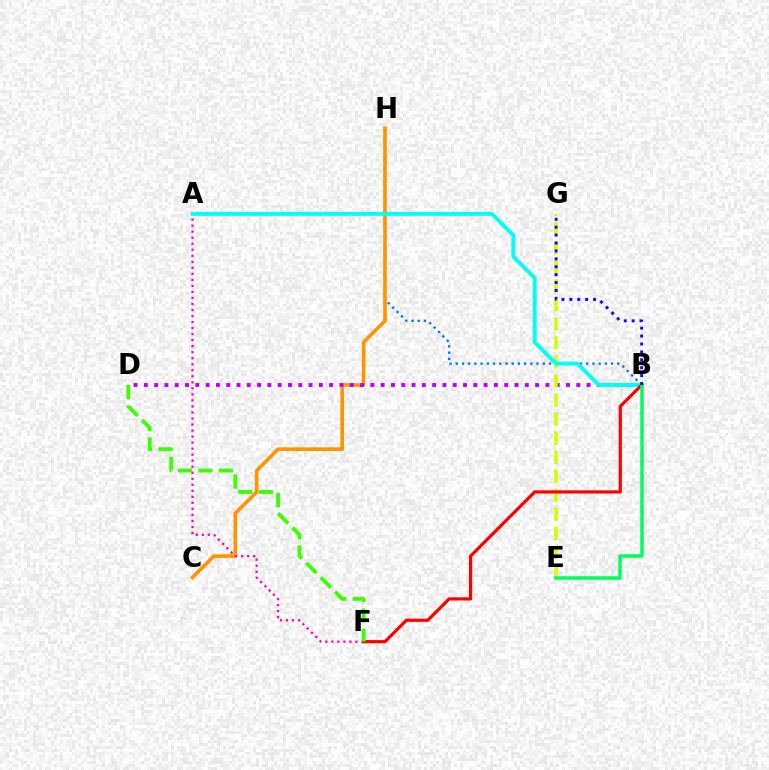{('B', 'H'): [{'color': '#0074ff', 'line_style': 'dotted', 'thickness': 1.69}], ('C', 'H'): [{'color': '#ff9400', 'line_style': 'solid', 'thickness': 2.62}], ('B', 'D'): [{'color': '#b900ff', 'line_style': 'dotted', 'thickness': 2.8}], ('A', 'F'): [{'color': '#ff00ac', 'line_style': 'dotted', 'thickness': 1.64}], ('E', 'G'): [{'color': '#d1ff00', 'line_style': 'dashed', 'thickness': 2.59}], ('A', 'B'): [{'color': '#00fff6', 'line_style': 'solid', 'thickness': 2.8}], ('B', 'F'): [{'color': '#ff0000', 'line_style': 'solid', 'thickness': 2.3}], ('B', 'E'): [{'color': '#00ff5c', 'line_style': 'solid', 'thickness': 2.52}], ('B', 'G'): [{'color': '#2500ff', 'line_style': 'dotted', 'thickness': 2.15}], ('D', 'F'): [{'color': '#3dff00', 'line_style': 'dashed', 'thickness': 2.77}]}